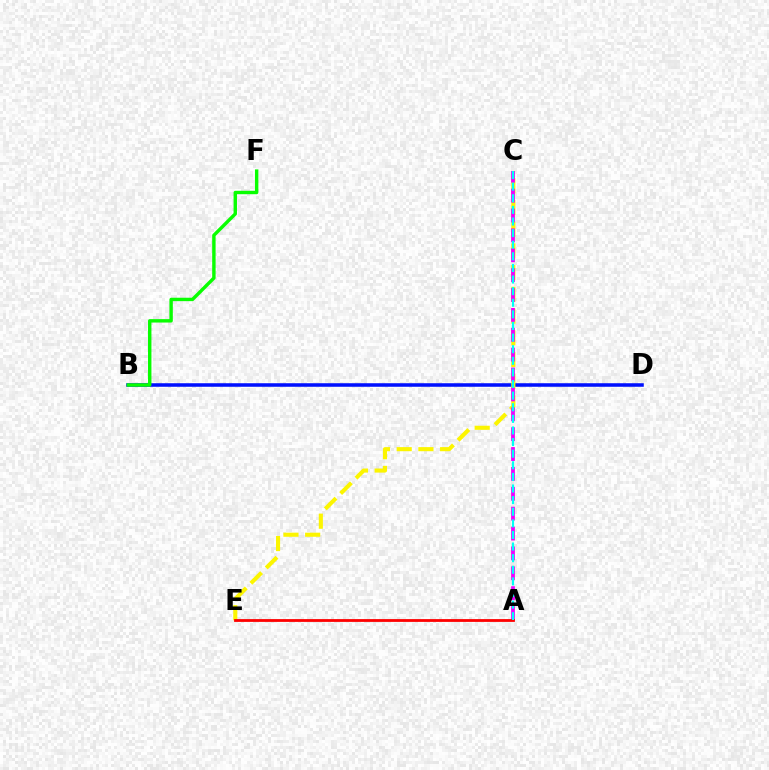{('B', 'D'): [{'color': '#0010ff', 'line_style': 'solid', 'thickness': 2.55}], ('C', 'E'): [{'color': '#fcf500', 'line_style': 'dashed', 'thickness': 2.95}], ('A', 'C'): [{'color': '#ee00ff', 'line_style': 'dashed', 'thickness': 2.7}, {'color': '#00fff6', 'line_style': 'dashed', 'thickness': 1.58}], ('A', 'E'): [{'color': '#ff0000', 'line_style': 'solid', 'thickness': 2.01}], ('B', 'F'): [{'color': '#08ff00', 'line_style': 'solid', 'thickness': 2.46}]}